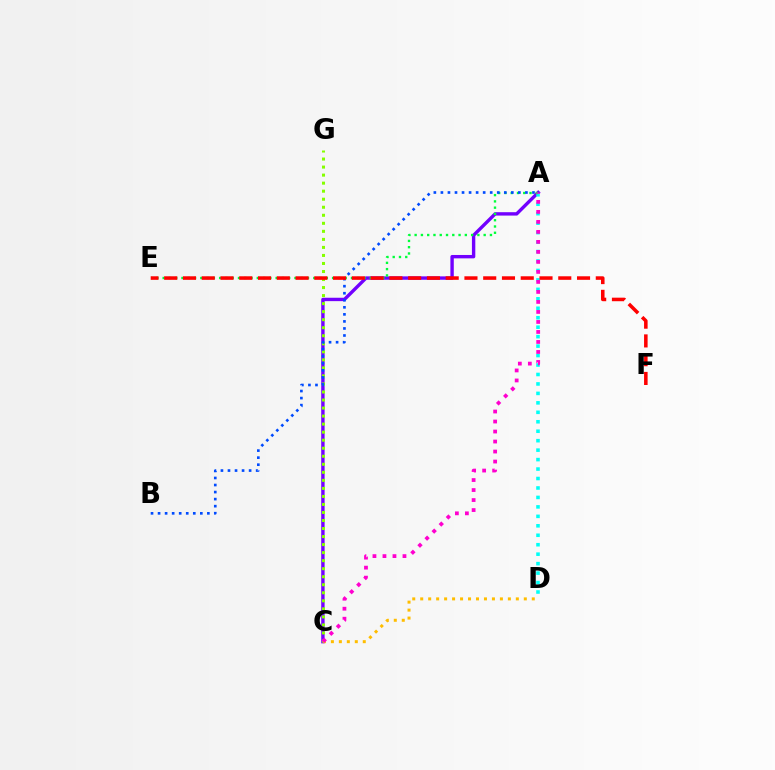{('A', 'C'): [{'color': '#7200ff', 'line_style': 'solid', 'thickness': 2.44}, {'color': '#ff00cf', 'line_style': 'dotted', 'thickness': 2.72}], ('A', 'D'): [{'color': '#00fff6', 'line_style': 'dotted', 'thickness': 2.57}], ('C', 'G'): [{'color': '#84ff00', 'line_style': 'dotted', 'thickness': 2.18}], ('C', 'D'): [{'color': '#ffbd00', 'line_style': 'dotted', 'thickness': 2.17}], ('A', 'E'): [{'color': '#00ff39', 'line_style': 'dotted', 'thickness': 1.71}], ('A', 'B'): [{'color': '#004bff', 'line_style': 'dotted', 'thickness': 1.91}], ('E', 'F'): [{'color': '#ff0000', 'line_style': 'dashed', 'thickness': 2.55}]}